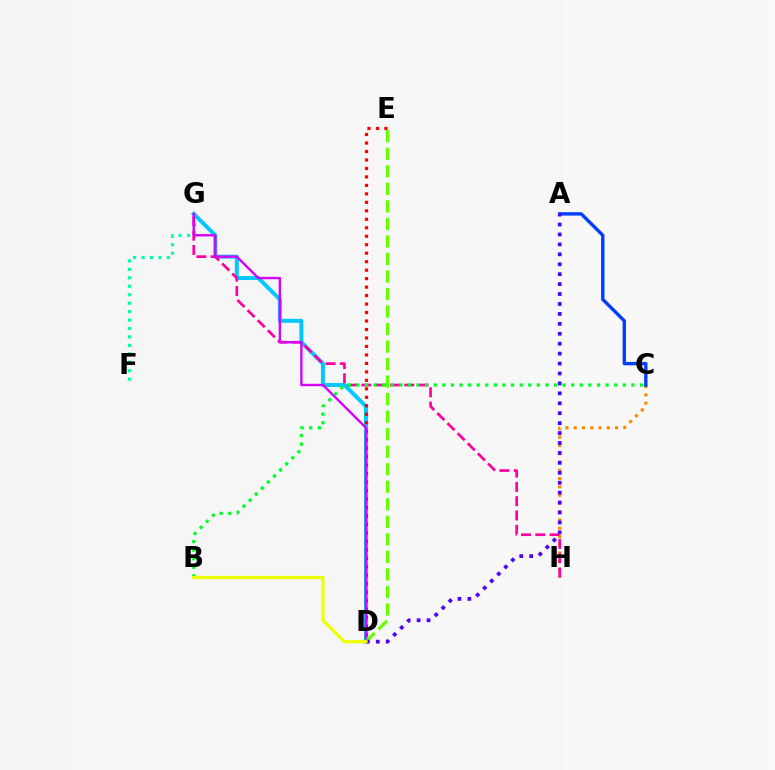{('C', 'H'): [{'color': '#ff8800', 'line_style': 'dotted', 'thickness': 2.25}], ('F', 'G'): [{'color': '#00ffaf', 'line_style': 'dotted', 'thickness': 2.3}], ('A', 'C'): [{'color': '#003fff', 'line_style': 'solid', 'thickness': 2.43}], ('D', 'G'): [{'color': '#00c7ff', 'line_style': 'solid', 'thickness': 2.85}, {'color': '#d600ff', 'line_style': 'solid', 'thickness': 1.71}], ('D', 'E'): [{'color': '#ff0000', 'line_style': 'dotted', 'thickness': 2.3}, {'color': '#66ff00', 'line_style': 'dashed', 'thickness': 2.38}], ('G', 'H'): [{'color': '#ff00a0', 'line_style': 'dashed', 'thickness': 1.94}], ('B', 'C'): [{'color': '#00ff27', 'line_style': 'dotted', 'thickness': 2.33}], ('A', 'D'): [{'color': '#4f00ff', 'line_style': 'dotted', 'thickness': 2.7}], ('B', 'D'): [{'color': '#eeff00', 'line_style': 'solid', 'thickness': 2.32}]}